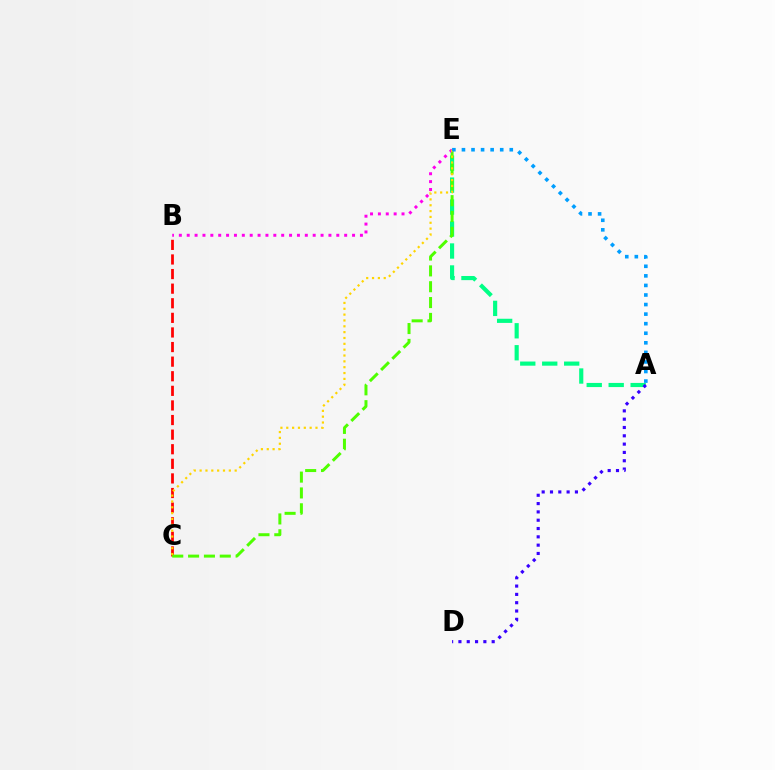{('B', 'C'): [{'color': '#ff0000', 'line_style': 'dashed', 'thickness': 1.98}], ('A', 'E'): [{'color': '#00ff86', 'line_style': 'dashed', 'thickness': 2.98}, {'color': '#009eff', 'line_style': 'dotted', 'thickness': 2.6}], ('A', 'D'): [{'color': '#3700ff', 'line_style': 'dotted', 'thickness': 2.26}], ('C', 'E'): [{'color': '#4fff00', 'line_style': 'dashed', 'thickness': 2.15}, {'color': '#ffd500', 'line_style': 'dotted', 'thickness': 1.59}], ('B', 'E'): [{'color': '#ff00ed', 'line_style': 'dotted', 'thickness': 2.14}]}